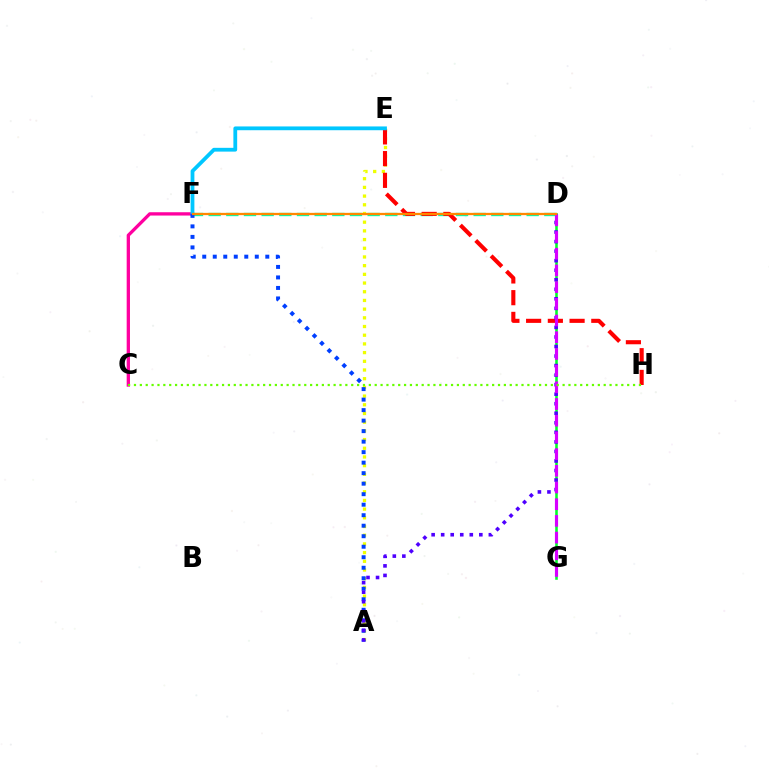{('D', 'G'): [{'color': '#00ff27', 'line_style': 'solid', 'thickness': 1.85}, {'color': '#d600ff', 'line_style': 'dashed', 'thickness': 2.27}], ('C', 'F'): [{'color': '#ff00a0', 'line_style': 'solid', 'thickness': 2.38}], ('D', 'F'): [{'color': '#00ffaf', 'line_style': 'dashed', 'thickness': 2.4}, {'color': '#ff8800', 'line_style': 'solid', 'thickness': 1.64}], ('A', 'E'): [{'color': '#eeff00', 'line_style': 'dotted', 'thickness': 2.36}], ('E', 'H'): [{'color': '#ff0000', 'line_style': 'dashed', 'thickness': 2.95}], ('E', 'F'): [{'color': '#00c7ff', 'line_style': 'solid', 'thickness': 2.72}], ('A', 'F'): [{'color': '#003fff', 'line_style': 'dotted', 'thickness': 2.86}], ('A', 'D'): [{'color': '#4f00ff', 'line_style': 'dotted', 'thickness': 2.59}], ('C', 'H'): [{'color': '#66ff00', 'line_style': 'dotted', 'thickness': 1.6}]}